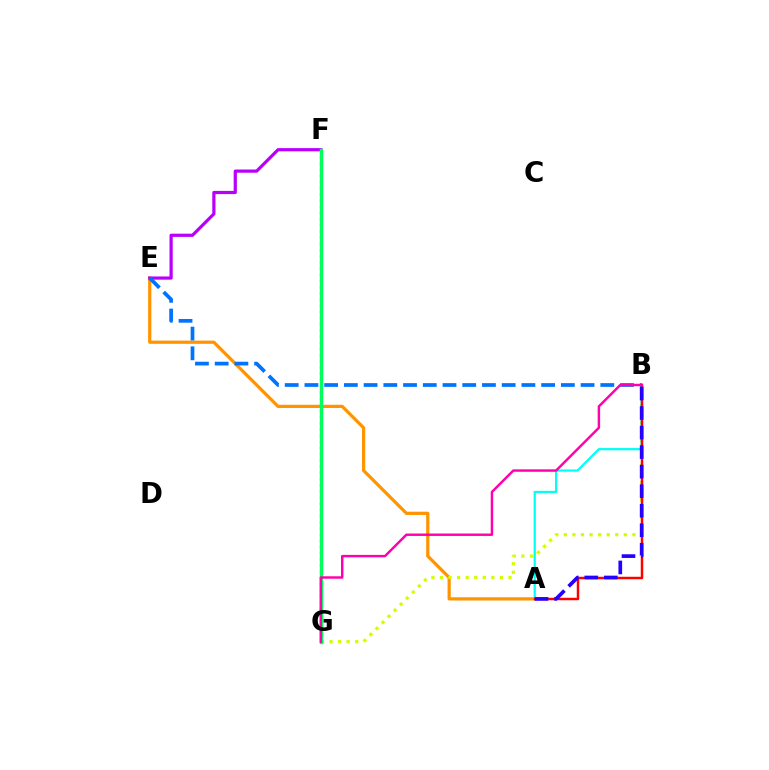{('A', 'E'): [{'color': '#ff9400', 'line_style': 'solid', 'thickness': 2.32}], ('B', 'G'): [{'color': '#d1ff00', 'line_style': 'dotted', 'thickness': 2.33}, {'color': '#ff00ac', 'line_style': 'solid', 'thickness': 1.76}], ('A', 'B'): [{'color': '#00fff6', 'line_style': 'solid', 'thickness': 1.6}, {'color': '#ff0000', 'line_style': 'solid', 'thickness': 1.78}, {'color': '#2500ff', 'line_style': 'dashed', 'thickness': 2.65}], ('E', 'F'): [{'color': '#b900ff', 'line_style': 'solid', 'thickness': 2.31}], ('F', 'G'): [{'color': '#3dff00', 'line_style': 'dotted', 'thickness': 1.68}, {'color': '#00ff5c', 'line_style': 'solid', 'thickness': 2.48}], ('B', 'E'): [{'color': '#0074ff', 'line_style': 'dashed', 'thickness': 2.68}]}